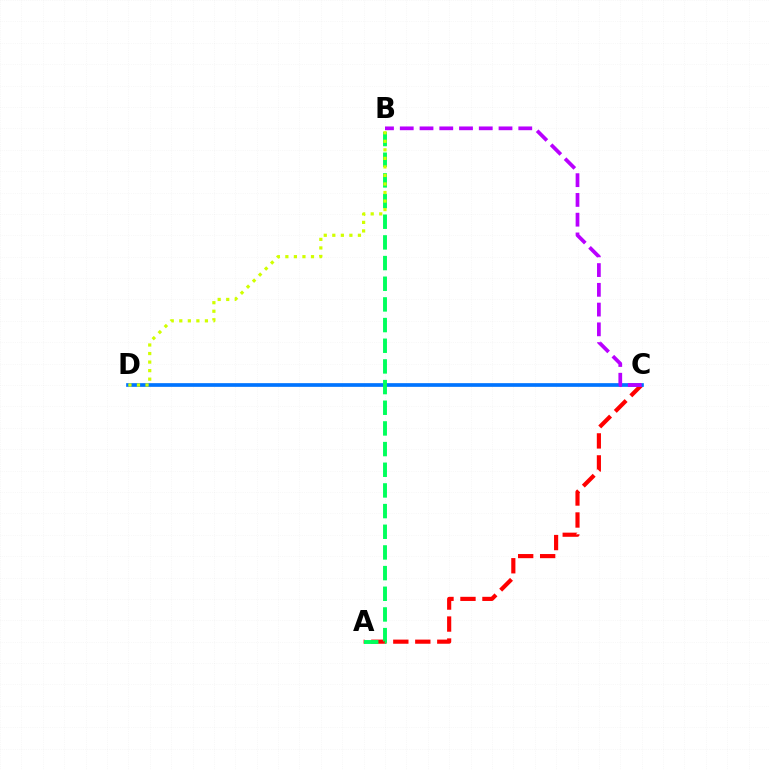{('A', 'C'): [{'color': '#ff0000', 'line_style': 'dashed', 'thickness': 2.99}], ('C', 'D'): [{'color': '#0074ff', 'line_style': 'solid', 'thickness': 2.65}], ('B', 'C'): [{'color': '#b900ff', 'line_style': 'dashed', 'thickness': 2.68}], ('A', 'B'): [{'color': '#00ff5c', 'line_style': 'dashed', 'thickness': 2.81}], ('B', 'D'): [{'color': '#d1ff00', 'line_style': 'dotted', 'thickness': 2.32}]}